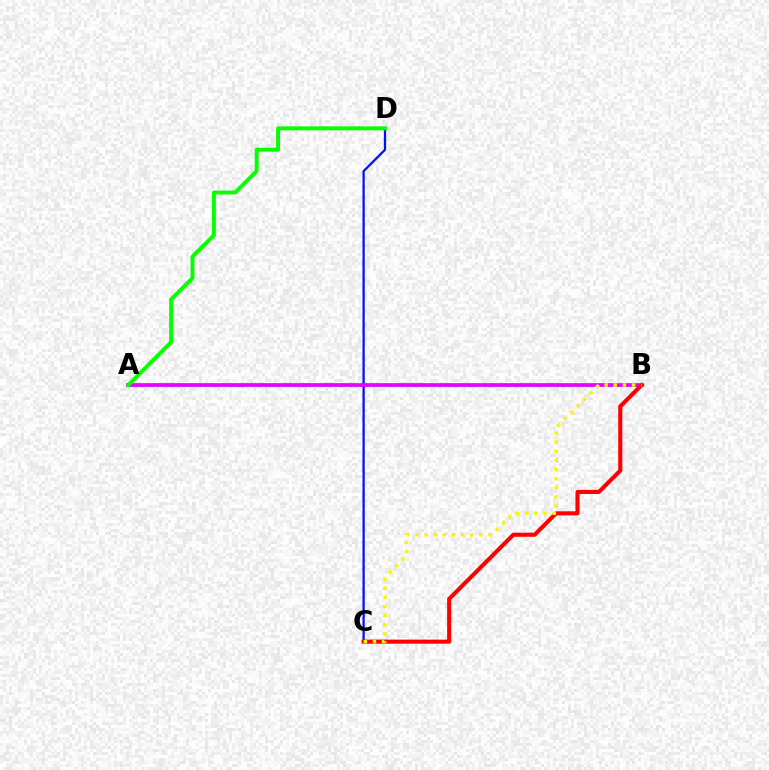{('A', 'B'): [{'color': '#00fff6', 'line_style': 'solid', 'thickness': 2.2}, {'color': '#ee00ff', 'line_style': 'solid', 'thickness': 2.68}], ('C', 'D'): [{'color': '#0010ff', 'line_style': 'solid', 'thickness': 1.62}], ('B', 'C'): [{'color': '#ff0000', 'line_style': 'solid', 'thickness': 2.94}, {'color': '#fcf500', 'line_style': 'dotted', 'thickness': 2.48}], ('A', 'D'): [{'color': '#08ff00', 'line_style': 'solid', 'thickness': 2.83}]}